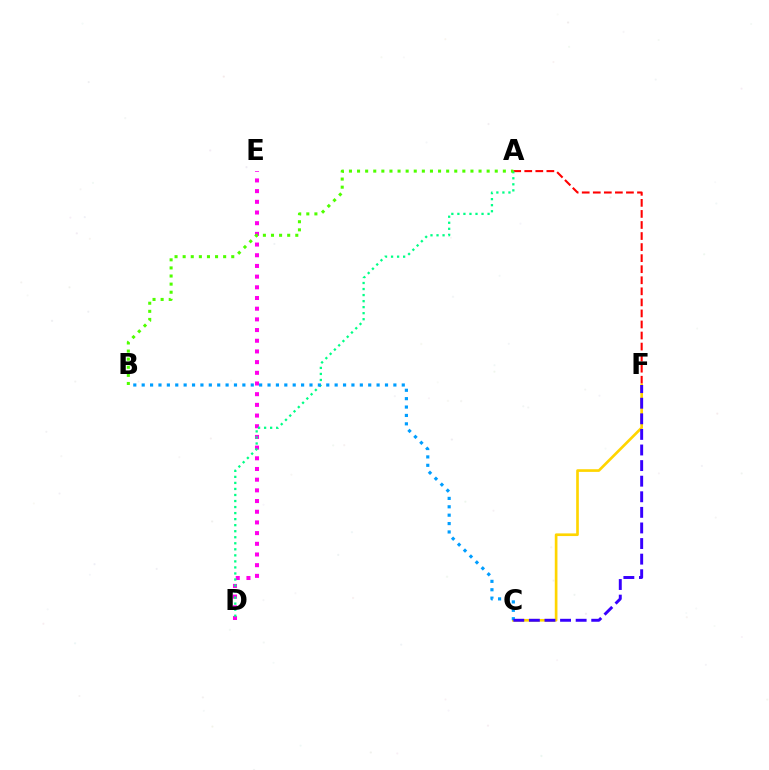{('A', 'F'): [{'color': '#ff0000', 'line_style': 'dashed', 'thickness': 1.5}], ('C', 'F'): [{'color': '#ffd500', 'line_style': 'solid', 'thickness': 1.92}, {'color': '#3700ff', 'line_style': 'dashed', 'thickness': 2.12}], ('D', 'E'): [{'color': '#ff00ed', 'line_style': 'dotted', 'thickness': 2.9}], ('A', 'D'): [{'color': '#00ff86', 'line_style': 'dotted', 'thickness': 1.64}], ('A', 'B'): [{'color': '#4fff00', 'line_style': 'dotted', 'thickness': 2.2}], ('B', 'C'): [{'color': '#009eff', 'line_style': 'dotted', 'thickness': 2.28}]}